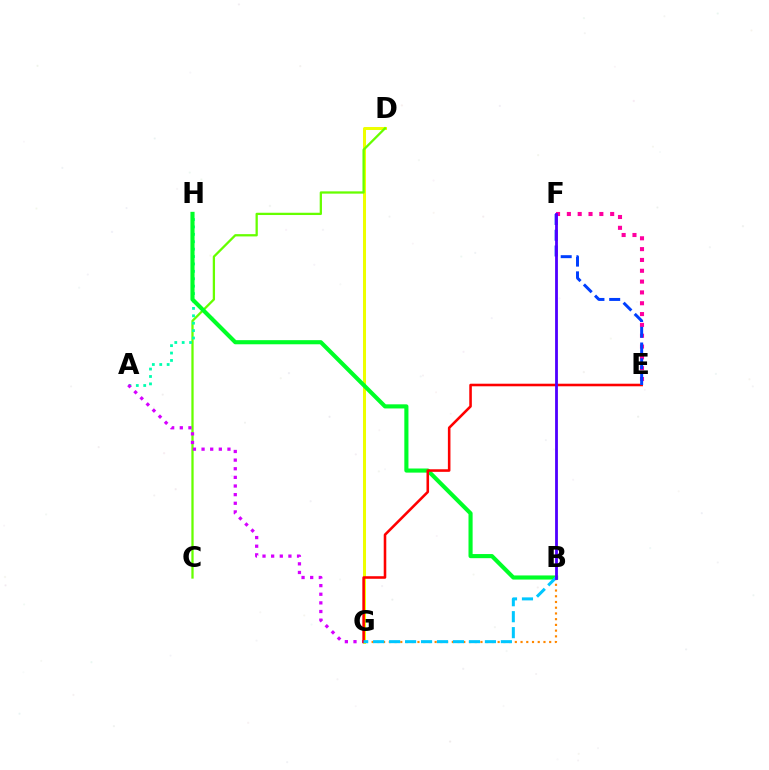{('D', 'G'): [{'color': '#eeff00', 'line_style': 'solid', 'thickness': 2.17}], ('C', 'D'): [{'color': '#66ff00', 'line_style': 'solid', 'thickness': 1.64}], ('A', 'H'): [{'color': '#00ffaf', 'line_style': 'dotted', 'thickness': 2.01}], ('A', 'G'): [{'color': '#d600ff', 'line_style': 'dotted', 'thickness': 2.35}], ('B', 'H'): [{'color': '#00ff27', 'line_style': 'solid', 'thickness': 2.97}], ('E', 'G'): [{'color': '#ff0000', 'line_style': 'solid', 'thickness': 1.85}], ('E', 'F'): [{'color': '#ff00a0', 'line_style': 'dotted', 'thickness': 2.94}, {'color': '#003fff', 'line_style': 'dashed', 'thickness': 2.14}], ('B', 'G'): [{'color': '#ff8800', 'line_style': 'dotted', 'thickness': 1.56}, {'color': '#00c7ff', 'line_style': 'dashed', 'thickness': 2.17}], ('B', 'F'): [{'color': '#4f00ff', 'line_style': 'solid', 'thickness': 2.02}]}